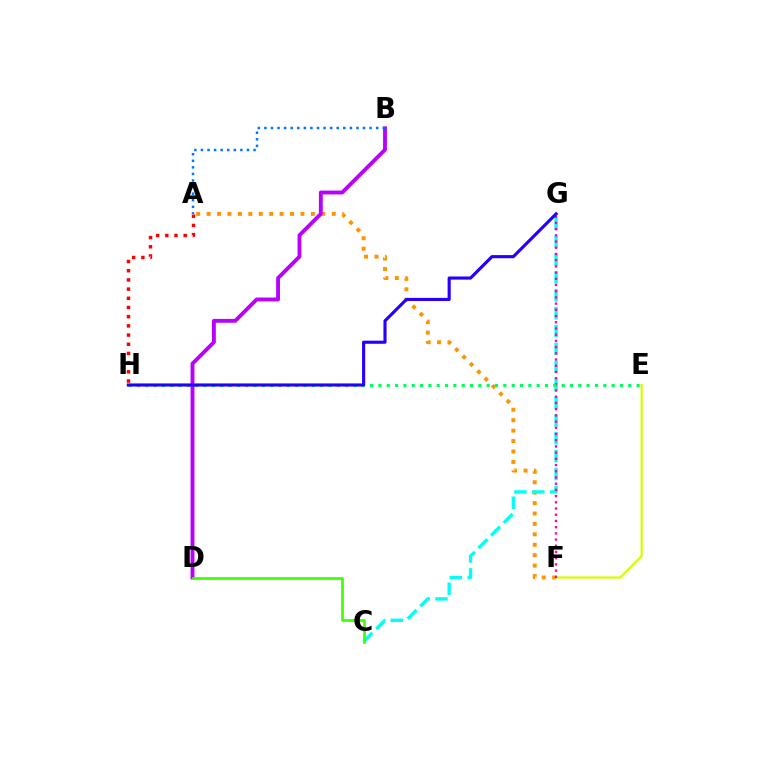{('A', 'F'): [{'color': '#ff9400', 'line_style': 'dotted', 'thickness': 2.83}], ('A', 'H'): [{'color': '#ff0000', 'line_style': 'dotted', 'thickness': 2.5}], ('E', 'F'): [{'color': '#d1ff00', 'line_style': 'solid', 'thickness': 1.59}], ('C', 'G'): [{'color': '#00fff6', 'line_style': 'dashed', 'thickness': 2.43}], ('F', 'G'): [{'color': '#ff00ac', 'line_style': 'dotted', 'thickness': 1.69}], ('E', 'H'): [{'color': '#00ff5c', 'line_style': 'dotted', 'thickness': 2.26}], ('B', 'D'): [{'color': '#b900ff', 'line_style': 'solid', 'thickness': 2.78}], ('C', 'D'): [{'color': '#3dff00', 'line_style': 'solid', 'thickness': 1.92}], ('A', 'B'): [{'color': '#0074ff', 'line_style': 'dotted', 'thickness': 1.79}], ('G', 'H'): [{'color': '#2500ff', 'line_style': 'solid', 'thickness': 2.25}]}